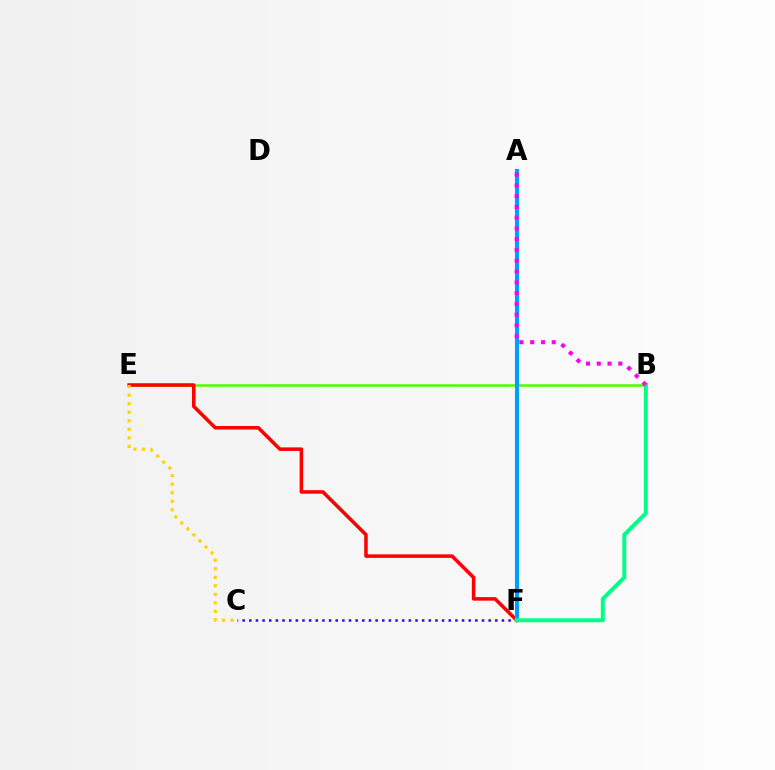{('C', 'F'): [{'color': '#3700ff', 'line_style': 'dotted', 'thickness': 1.81}], ('B', 'E'): [{'color': '#4fff00', 'line_style': 'solid', 'thickness': 1.85}], ('E', 'F'): [{'color': '#ff0000', 'line_style': 'solid', 'thickness': 2.55}], ('C', 'E'): [{'color': '#ffd500', 'line_style': 'dotted', 'thickness': 2.32}], ('A', 'F'): [{'color': '#009eff', 'line_style': 'solid', 'thickness': 2.95}], ('B', 'F'): [{'color': '#00ff86', 'line_style': 'solid', 'thickness': 2.86}], ('A', 'B'): [{'color': '#ff00ed', 'line_style': 'dotted', 'thickness': 2.93}]}